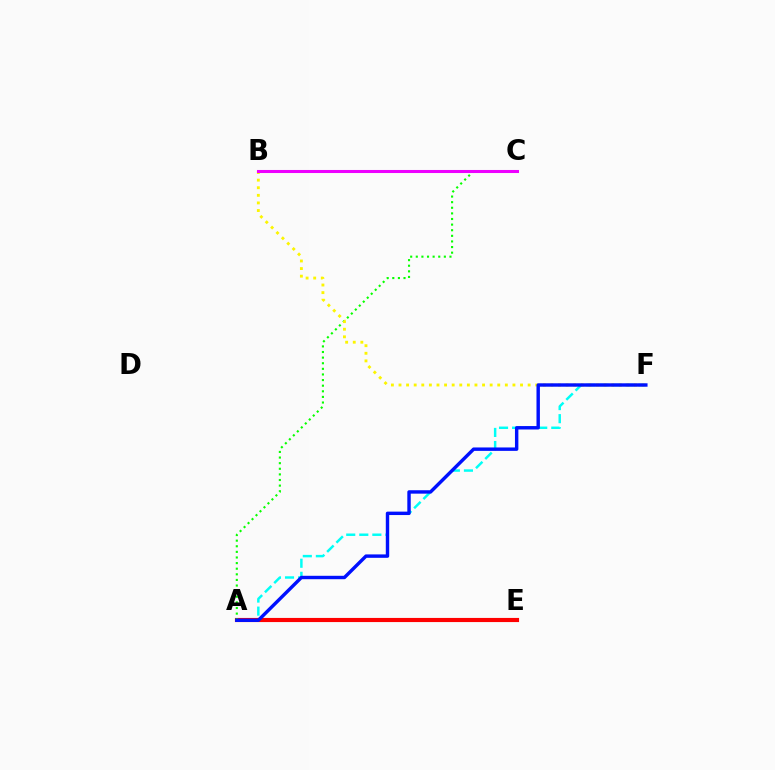{('A', 'F'): [{'color': '#00fff6', 'line_style': 'dashed', 'thickness': 1.77}, {'color': '#0010ff', 'line_style': 'solid', 'thickness': 2.46}], ('A', 'E'): [{'color': '#ff0000', 'line_style': 'solid', 'thickness': 2.98}], ('A', 'C'): [{'color': '#08ff00', 'line_style': 'dotted', 'thickness': 1.52}], ('B', 'F'): [{'color': '#fcf500', 'line_style': 'dotted', 'thickness': 2.06}], ('B', 'C'): [{'color': '#ee00ff', 'line_style': 'solid', 'thickness': 2.2}]}